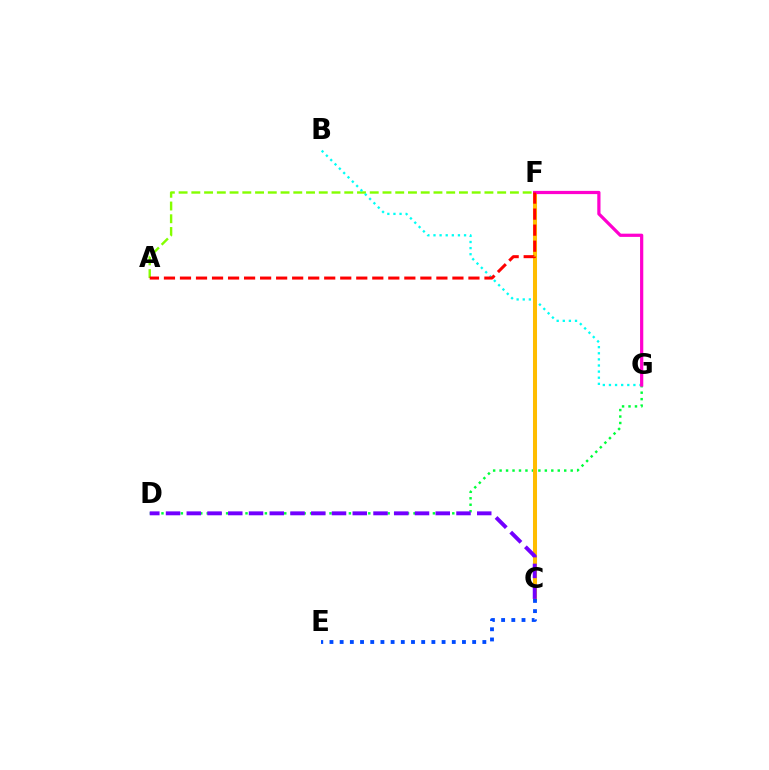{('A', 'F'): [{'color': '#84ff00', 'line_style': 'dashed', 'thickness': 1.73}, {'color': '#ff0000', 'line_style': 'dashed', 'thickness': 2.18}], ('D', 'G'): [{'color': '#00ff39', 'line_style': 'dotted', 'thickness': 1.76}], ('B', 'G'): [{'color': '#00fff6', 'line_style': 'dotted', 'thickness': 1.66}], ('C', 'F'): [{'color': '#ffbd00', 'line_style': 'solid', 'thickness': 2.9}], ('C', 'E'): [{'color': '#004bff', 'line_style': 'dotted', 'thickness': 2.77}], ('C', 'D'): [{'color': '#7200ff', 'line_style': 'dashed', 'thickness': 2.82}], ('F', 'G'): [{'color': '#ff00cf', 'line_style': 'solid', 'thickness': 2.32}]}